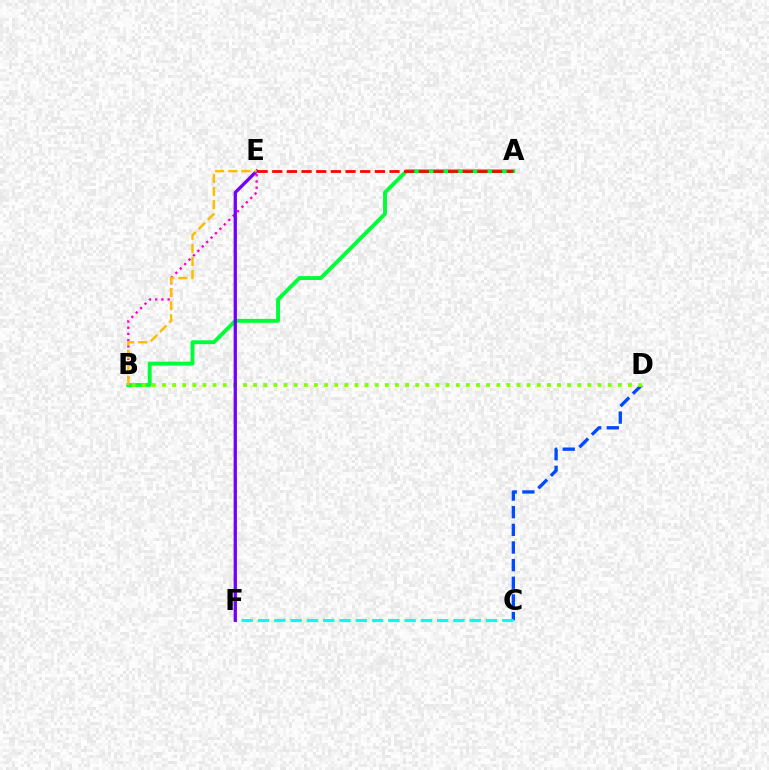{('B', 'E'): [{'color': '#ff00cf', 'line_style': 'dotted', 'thickness': 1.69}, {'color': '#ffbd00', 'line_style': 'dashed', 'thickness': 1.78}], ('A', 'B'): [{'color': '#00ff39', 'line_style': 'solid', 'thickness': 2.82}], ('C', 'D'): [{'color': '#004bff', 'line_style': 'dashed', 'thickness': 2.4}], ('B', 'D'): [{'color': '#84ff00', 'line_style': 'dotted', 'thickness': 2.75}], ('C', 'F'): [{'color': '#00fff6', 'line_style': 'dashed', 'thickness': 2.21}], ('E', 'F'): [{'color': '#7200ff', 'line_style': 'solid', 'thickness': 2.37}], ('A', 'E'): [{'color': '#ff0000', 'line_style': 'dashed', 'thickness': 1.99}]}